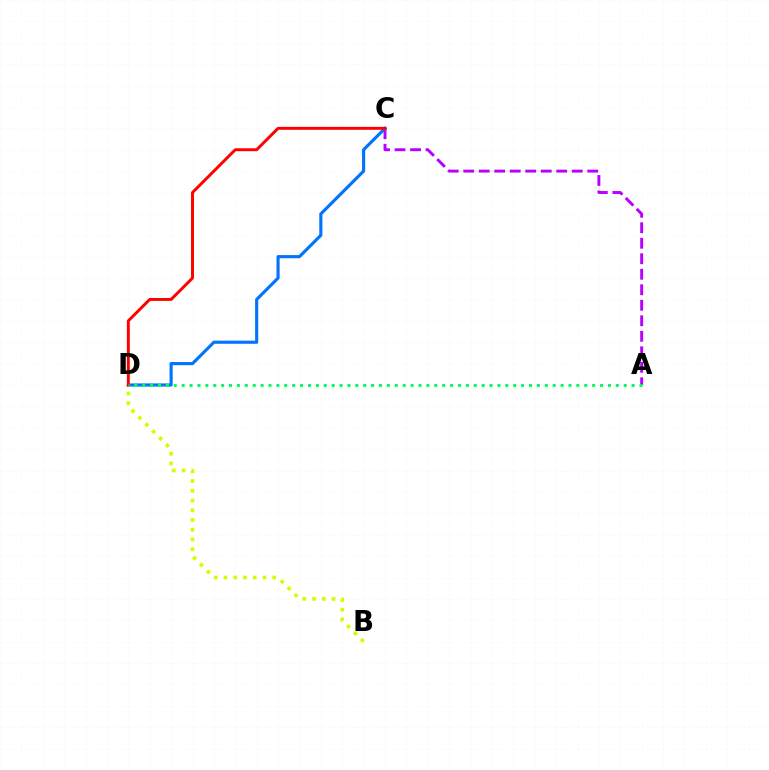{('A', 'C'): [{'color': '#b900ff', 'line_style': 'dashed', 'thickness': 2.11}], ('C', 'D'): [{'color': '#0074ff', 'line_style': 'solid', 'thickness': 2.25}, {'color': '#ff0000', 'line_style': 'solid', 'thickness': 2.11}], ('B', 'D'): [{'color': '#d1ff00', 'line_style': 'dotted', 'thickness': 2.65}], ('A', 'D'): [{'color': '#00ff5c', 'line_style': 'dotted', 'thickness': 2.14}]}